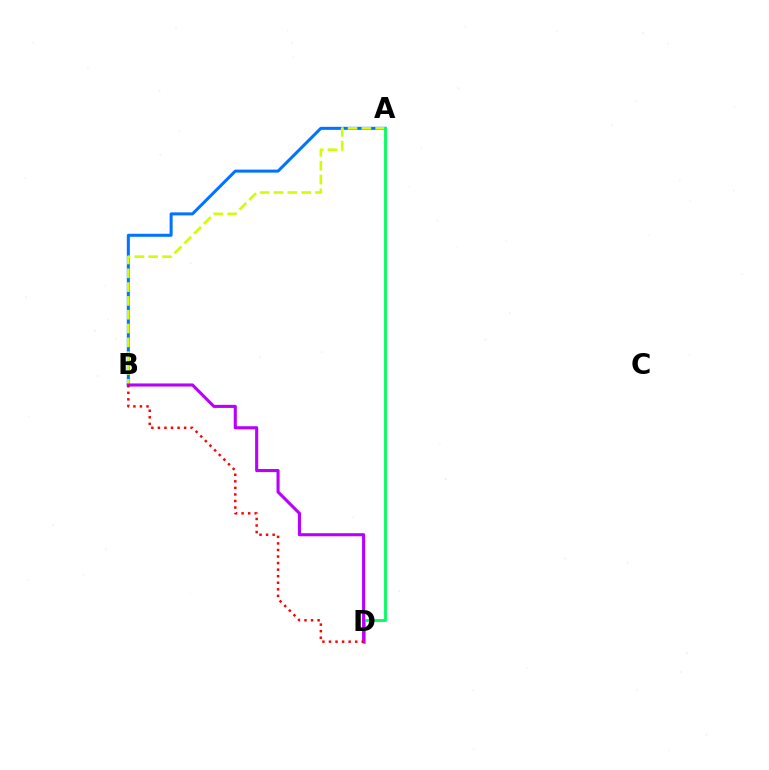{('A', 'B'): [{'color': '#0074ff', 'line_style': 'solid', 'thickness': 2.17}, {'color': '#d1ff00', 'line_style': 'dashed', 'thickness': 1.88}], ('A', 'D'): [{'color': '#00ff5c', 'line_style': 'solid', 'thickness': 2.03}], ('B', 'D'): [{'color': '#b900ff', 'line_style': 'solid', 'thickness': 2.23}, {'color': '#ff0000', 'line_style': 'dotted', 'thickness': 1.78}]}